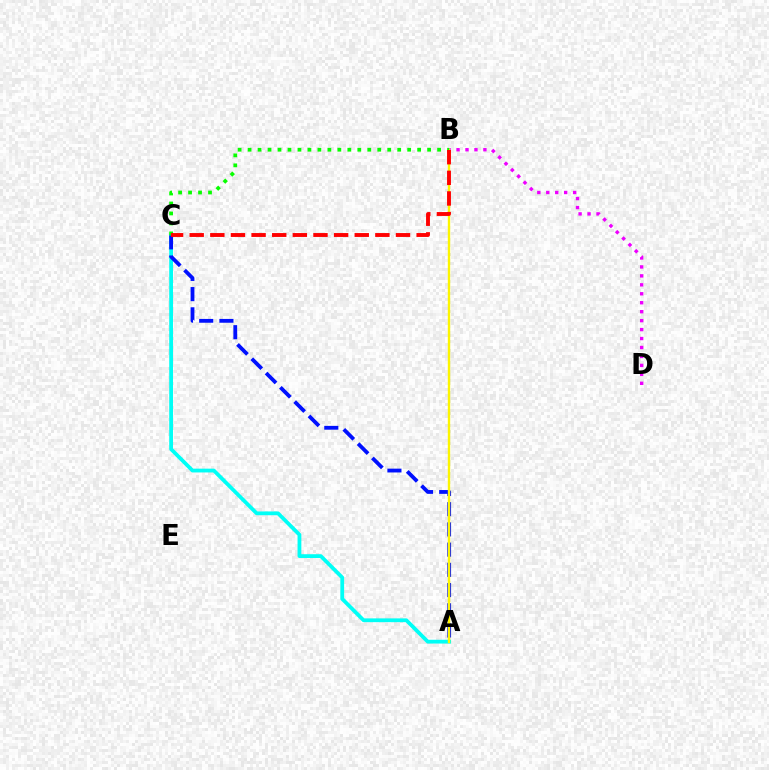{('B', 'D'): [{'color': '#ee00ff', 'line_style': 'dotted', 'thickness': 2.43}], ('A', 'C'): [{'color': '#00fff6', 'line_style': 'solid', 'thickness': 2.73}, {'color': '#0010ff', 'line_style': 'dashed', 'thickness': 2.75}], ('A', 'B'): [{'color': '#fcf500', 'line_style': 'solid', 'thickness': 1.72}], ('B', 'C'): [{'color': '#08ff00', 'line_style': 'dotted', 'thickness': 2.71}, {'color': '#ff0000', 'line_style': 'dashed', 'thickness': 2.8}]}